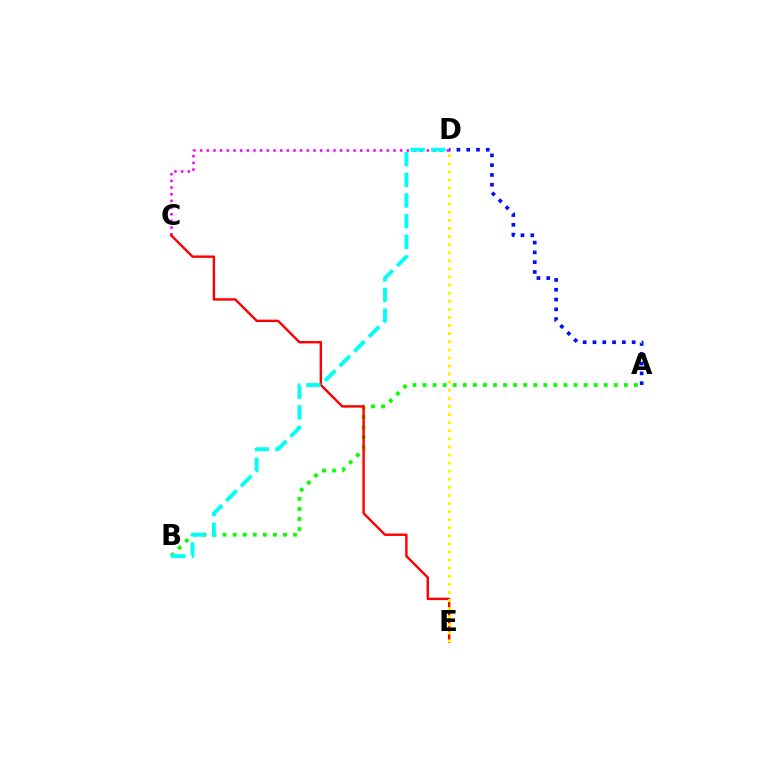{('A', 'B'): [{'color': '#08ff00', 'line_style': 'dotted', 'thickness': 2.74}], ('A', 'D'): [{'color': '#0010ff', 'line_style': 'dotted', 'thickness': 2.66}], ('C', 'D'): [{'color': '#ee00ff', 'line_style': 'dotted', 'thickness': 1.81}], ('C', 'E'): [{'color': '#ff0000', 'line_style': 'solid', 'thickness': 1.74}], ('B', 'D'): [{'color': '#00fff6', 'line_style': 'dashed', 'thickness': 2.81}], ('D', 'E'): [{'color': '#fcf500', 'line_style': 'dotted', 'thickness': 2.2}]}